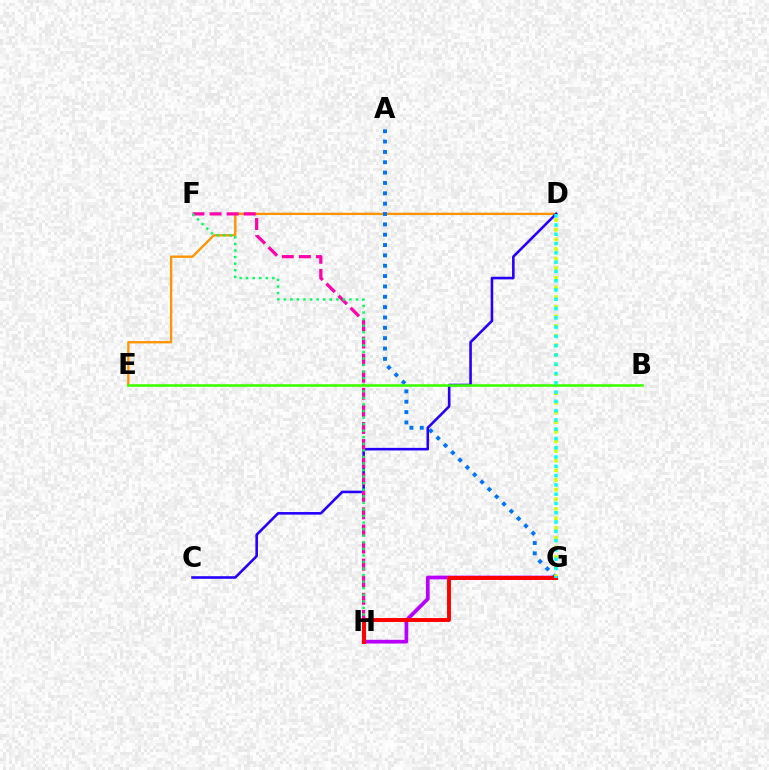{('G', 'H'): [{'color': '#b900ff', 'line_style': 'solid', 'thickness': 2.68}, {'color': '#ff0000', 'line_style': 'solid', 'thickness': 2.83}], ('D', 'E'): [{'color': '#ff9400', 'line_style': 'solid', 'thickness': 1.68}], ('A', 'G'): [{'color': '#0074ff', 'line_style': 'dotted', 'thickness': 2.81}], ('D', 'G'): [{'color': '#d1ff00', 'line_style': 'dotted', 'thickness': 2.61}, {'color': '#00fff6', 'line_style': 'dotted', 'thickness': 2.52}], ('C', 'D'): [{'color': '#2500ff', 'line_style': 'solid', 'thickness': 1.87}], ('F', 'H'): [{'color': '#ff00ac', 'line_style': 'dashed', 'thickness': 2.32}, {'color': '#00ff5c', 'line_style': 'dotted', 'thickness': 1.78}], ('B', 'E'): [{'color': '#3dff00', 'line_style': 'solid', 'thickness': 1.85}]}